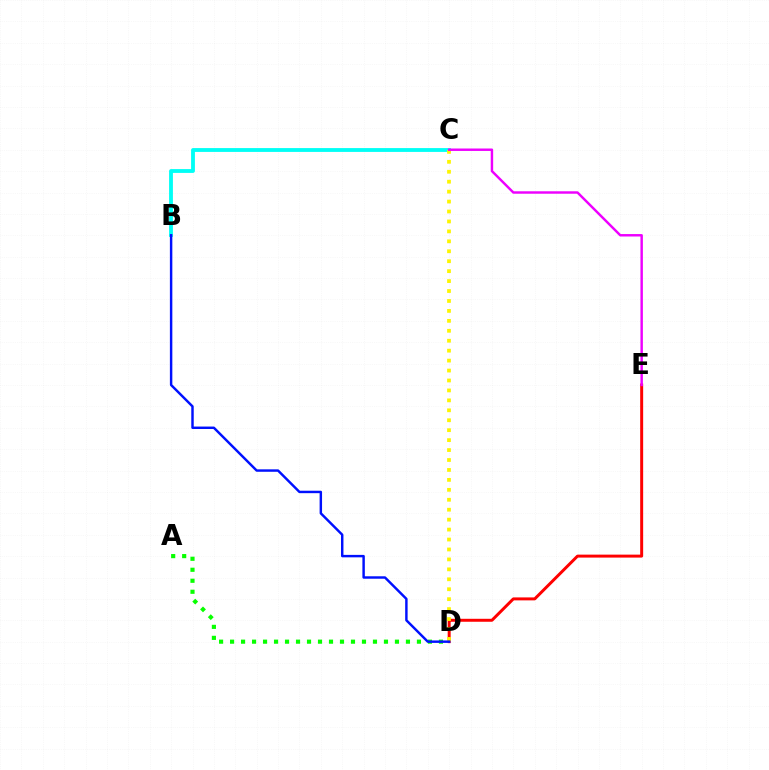{('D', 'E'): [{'color': '#ff0000', 'line_style': 'solid', 'thickness': 2.14}], ('B', 'C'): [{'color': '#00fff6', 'line_style': 'solid', 'thickness': 2.76}], ('A', 'D'): [{'color': '#08ff00', 'line_style': 'dotted', 'thickness': 2.99}], ('C', 'D'): [{'color': '#fcf500', 'line_style': 'dotted', 'thickness': 2.7}], ('C', 'E'): [{'color': '#ee00ff', 'line_style': 'solid', 'thickness': 1.76}], ('B', 'D'): [{'color': '#0010ff', 'line_style': 'solid', 'thickness': 1.76}]}